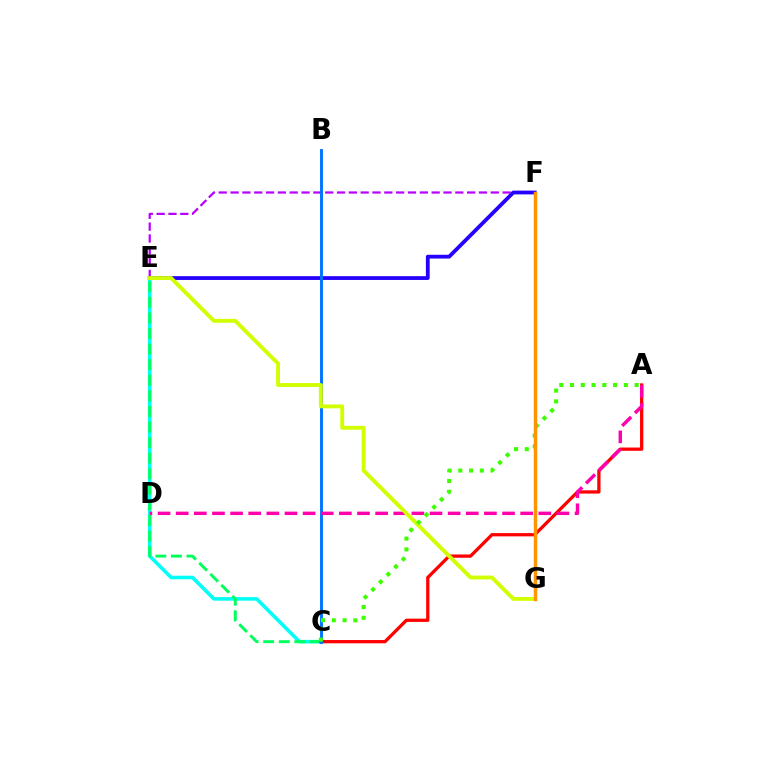{('C', 'E'): [{'color': '#00fff6', 'line_style': 'solid', 'thickness': 2.57}, {'color': '#00ff5c', 'line_style': 'dashed', 'thickness': 2.12}], ('E', 'F'): [{'color': '#b900ff', 'line_style': 'dashed', 'thickness': 1.61}, {'color': '#2500ff', 'line_style': 'solid', 'thickness': 2.73}], ('A', 'C'): [{'color': '#ff0000', 'line_style': 'solid', 'thickness': 2.36}, {'color': '#3dff00', 'line_style': 'dotted', 'thickness': 2.93}], ('B', 'C'): [{'color': '#0074ff', 'line_style': 'solid', 'thickness': 2.09}], ('A', 'D'): [{'color': '#ff00ac', 'line_style': 'dashed', 'thickness': 2.46}], ('E', 'G'): [{'color': '#d1ff00', 'line_style': 'solid', 'thickness': 2.79}], ('F', 'G'): [{'color': '#ff9400', 'line_style': 'solid', 'thickness': 2.49}]}